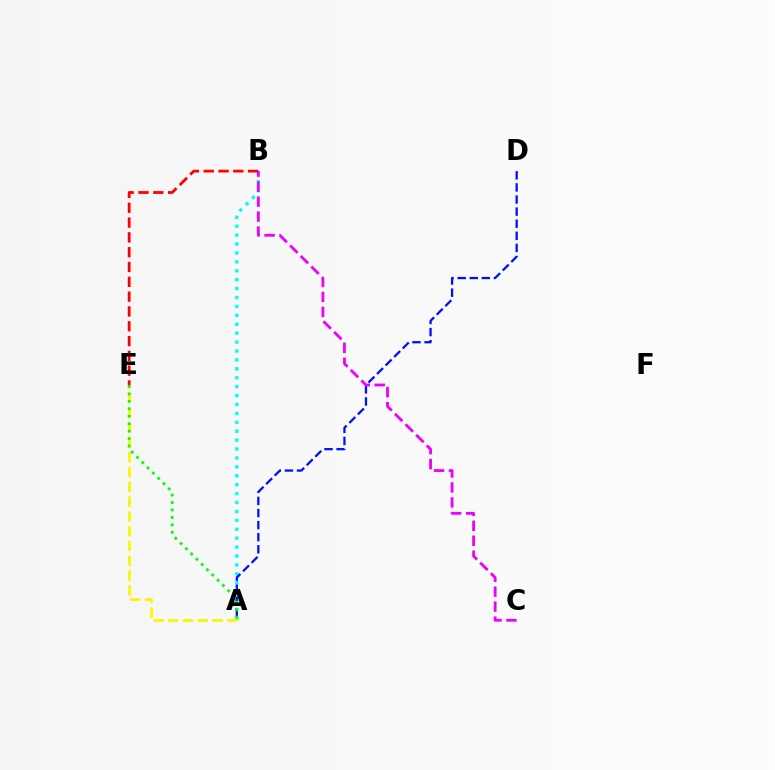{('A', 'B'): [{'color': '#00fff6', 'line_style': 'dotted', 'thickness': 2.42}], ('A', 'D'): [{'color': '#0010ff', 'line_style': 'dashed', 'thickness': 1.64}], ('A', 'E'): [{'color': '#fcf500', 'line_style': 'dashed', 'thickness': 2.01}, {'color': '#08ff00', 'line_style': 'dotted', 'thickness': 2.02}], ('B', 'E'): [{'color': '#ff0000', 'line_style': 'dashed', 'thickness': 2.01}], ('B', 'C'): [{'color': '#ee00ff', 'line_style': 'dashed', 'thickness': 2.03}]}